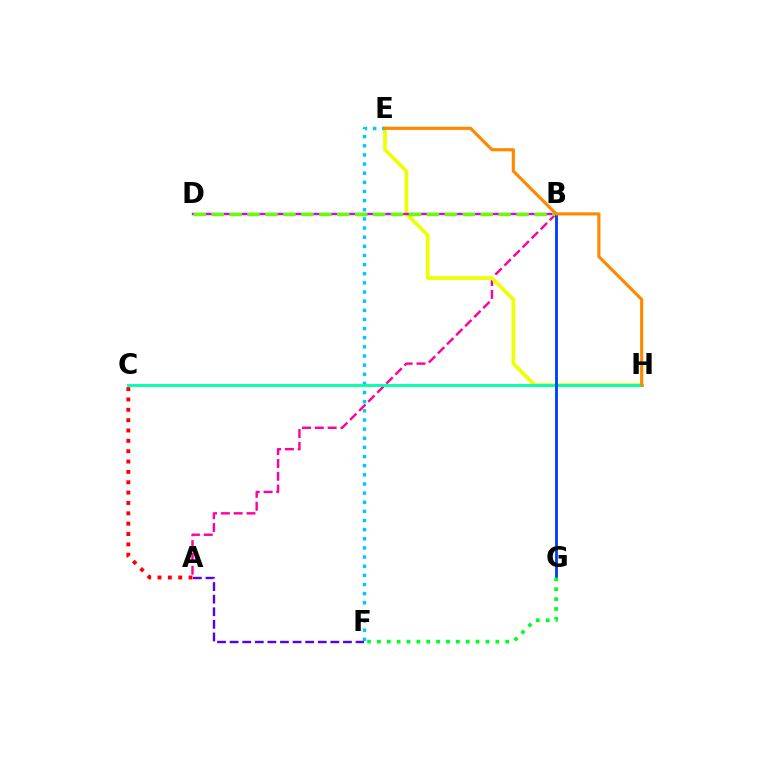{('A', 'B'): [{'color': '#ff00a0', 'line_style': 'dashed', 'thickness': 1.74}], ('E', 'H'): [{'color': '#eeff00', 'line_style': 'solid', 'thickness': 2.64}, {'color': '#ff8800', 'line_style': 'solid', 'thickness': 2.25}], ('E', 'F'): [{'color': '#00c7ff', 'line_style': 'dotted', 'thickness': 2.48}], ('C', 'H'): [{'color': '#00ffaf', 'line_style': 'solid', 'thickness': 2.06}], ('A', 'C'): [{'color': '#ff0000', 'line_style': 'dotted', 'thickness': 2.81}], ('A', 'F'): [{'color': '#4f00ff', 'line_style': 'dashed', 'thickness': 1.71}], ('B', 'D'): [{'color': '#d600ff', 'line_style': 'solid', 'thickness': 1.71}, {'color': '#66ff00', 'line_style': 'dashed', 'thickness': 2.44}], ('B', 'G'): [{'color': '#003fff', 'line_style': 'solid', 'thickness': 2.04}], ('F', 'G'): [{'color': '#00ff27', 'line_style': 'dotted', 'thickness': 2.68}]}